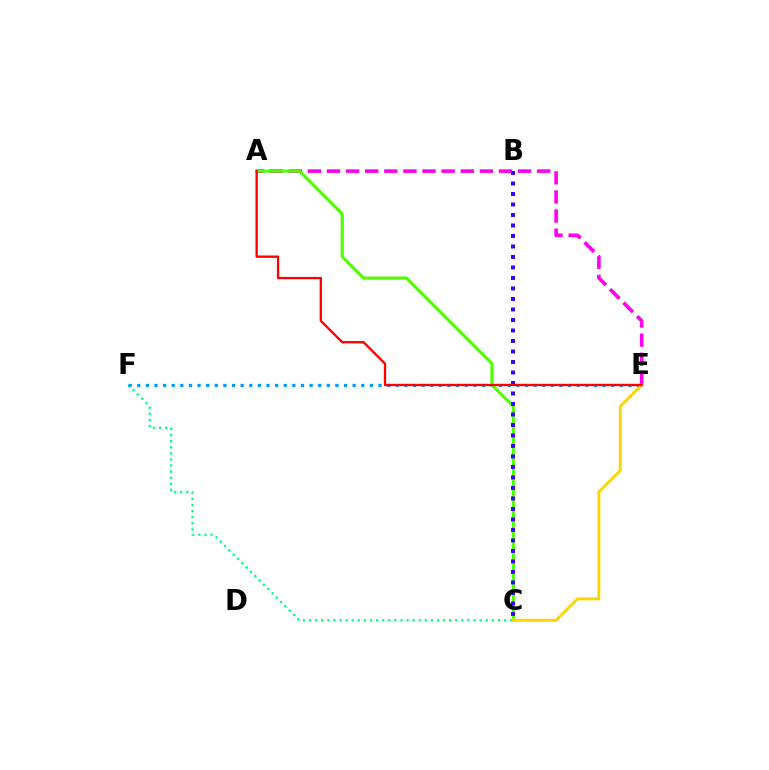{('A', 'E'): [{'color': '#ff00ed', 'line_style': 'dashed', 'thickness': 2.6}, {'color': '#ff0000', 'line_style': 'solid', 'thickness': 1.67}], ('C', 'F'): [{'color': '#00ff86', 'line_style': 'dotted', 'thickness': 1.65}], ('E', 'F'): [{'color': '#009eff', 'line_style': 'dotted', 'thickness': 2.34}], ('A', 'C'): [{'color': '#4fff00', 'line_style': 'solid', 'thickness': 2.21}], ('C', 'E'): [{'color': '#ffd500', 'line_style': 'solid', 'thickness': 2.1}], ('B', 'C'): [{'color': '#3700ff', 'line_style': 'dotted', 'thickness': 2.85}]}